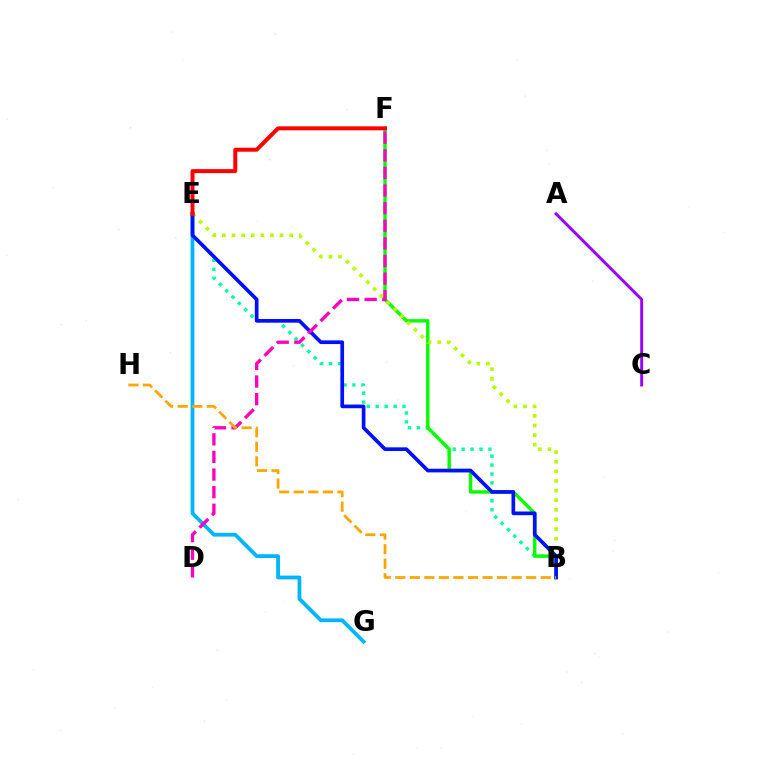{('E', 'G'): [{'color': '#00b5ff', 'line_style': 'solid', 'thickness': 2.71}], ('B', 'E'): [{'color': '#00ff9d', 'line_style': 'dotted', 'thickness': 2.43}, {'color': '#b3ff00', 'line_style': 'dotted', 'thickness': 2.61}, {'color': '#0010ff', 'line_style': 'solid', 'thickness': 2.64}], ('B', 'F'): [{'color': '#08ff00', 'line_style': 'solid', 'thickness': 2.47}], ('D', 'F'): [{'color': '#ff00bd', 'line_style': 'dashed', 'thickness': 2.39}], ('B', 'H'): [{'color': '#ffa500', 'line_style': 'dashed', 'thickness': 1.98}], ('A', 'C'): [{'color': '#9b00ff', 'line_style': 'solid', 'thickness': 2.1}], ('E', 'F'): [{'color': '#ff0000', 'line_style': 'solid', 'thickness': 2.87}]}